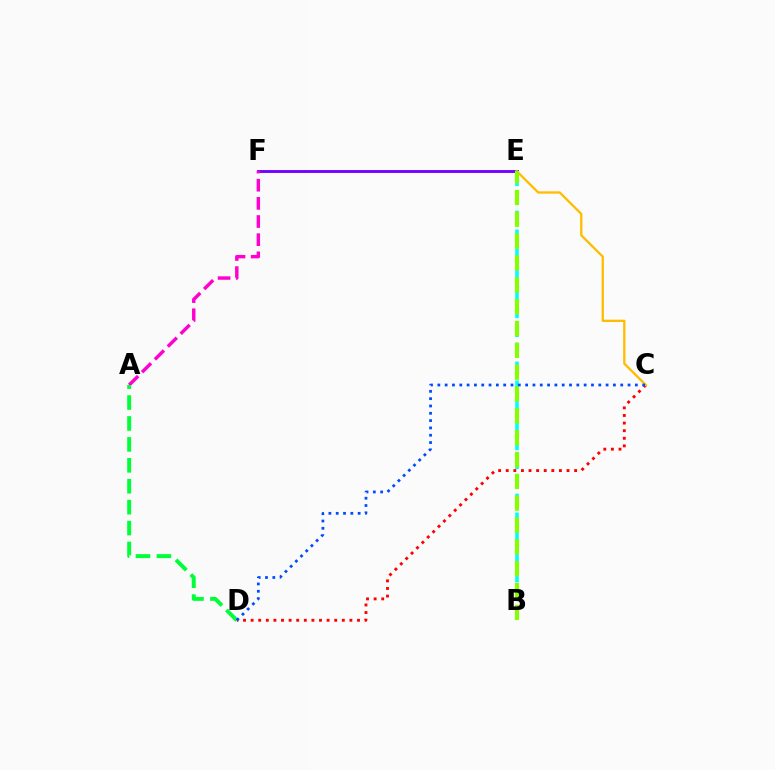{('C', 'D'): [{'color': '#ff0000', 'line_style': 'dotted', 'thickness': 2.06}, {'color': '#004bff', 'line_style': 'dotted', 'thickness': 1.99}], ('E', 'F'): [{'color': '#7200ff', 'line_style': 'solid', 'thickness': 2.06}], ('A', 'F'): [{'color': '#ff00cf', 'line_style': 'dashed', 'thickness': 2.47}], ('A', 'D'): [{'color': '#00ff39', 'line_style': 'dashed', 'thickness': 2.84}], ('B', 'E'): [{'color': '#00fff6', 'line_style': 'dashed', 'thickness': 2.56}, {'color': '#84ff00', 'line_style': 'dashed', 'thickness': 2.97}], ('C', 'E'): [{'color': '#ffbd00', 'line_style': 'solid', 'thickness': 1.66}]}